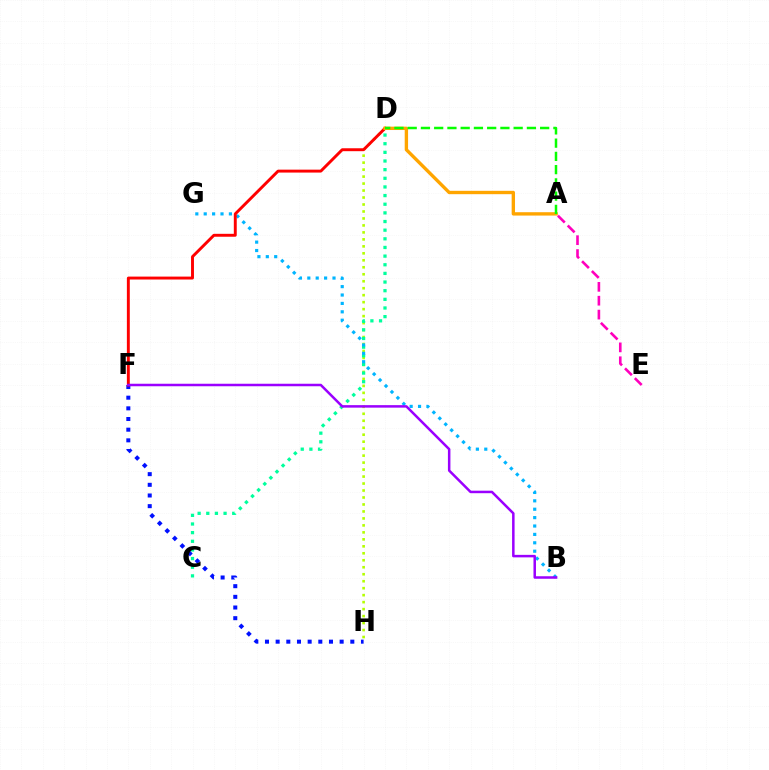{('F', 'H'): [{'color': '#0010ff', 'line_style': 'dotted', 'thickness': 2.9}], ('D', 'H'): [{'color': '#b3ff00', 'line_style': 'dotted', 'thickness': 1.9}], ('C', 'D'): [{'color': '#00ff9d', 'line_style': 'dotted', 'thickness': 2.35}], ('B', 'G'): [{'color': '#00b5ff', 'line_style': 'dotted', 'thickness': 2.28}], ('D', 'F'): [{'color': '#ff0000', 'line_style': 'solid', 'thickness': 2.1}], ('A', 'D'): [{'color': '#ffa500', 'line_style': 'solid', 'thickness': 2.42}, {'color': '#08ff00', 'line_style': 'dashed', 'thickness': 1.8}], ('A', 'E'): [{'color': '#ff00bd', 'line_style': 'dashed', 'thickness': 1.89}], ('B', 'F'): [{'color': '#9b00ff', 'line_style': 'solid', 'thickness': 1.8}]}